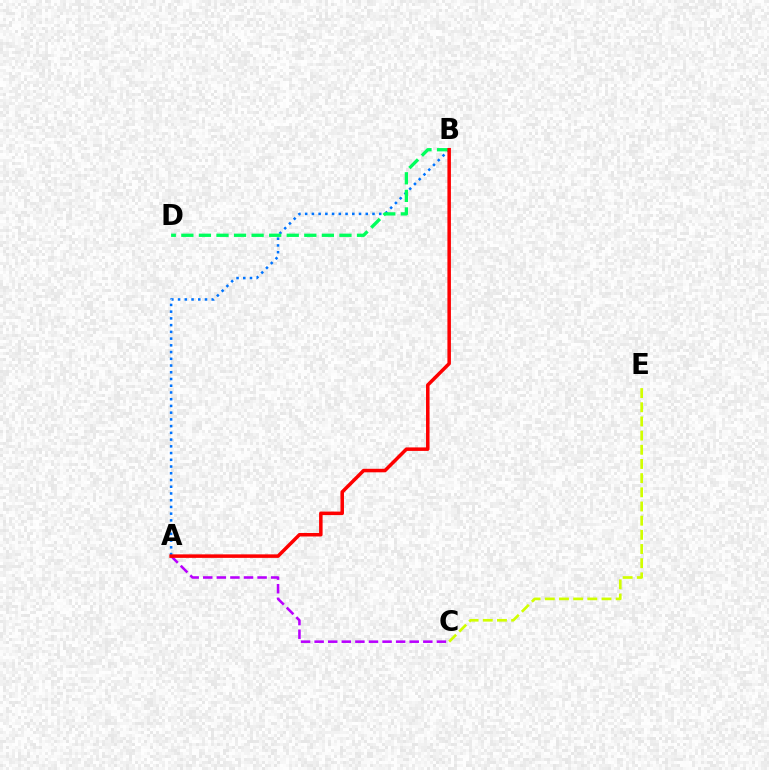{('A', 'C'): [{'color': '#b900ff', 'line_style': 'dashed', 'thickness': 1.85}], ('A', 'B'): [{'color': '#0074ff', 'line_style': 'dotted', 'thickness': 1.83}, {'color': '#ff0000', 'line_style': 'solid', 'thickness': 2.53}], ('B', 'D'): [{'color': '#00ff5c', 'line_style': 'dashed', 'thickness': 2.39}], ('C', 'E'): [{'color': '#d1ff00', 'line_style': 'dashed', 'thickness': 1.93}]}